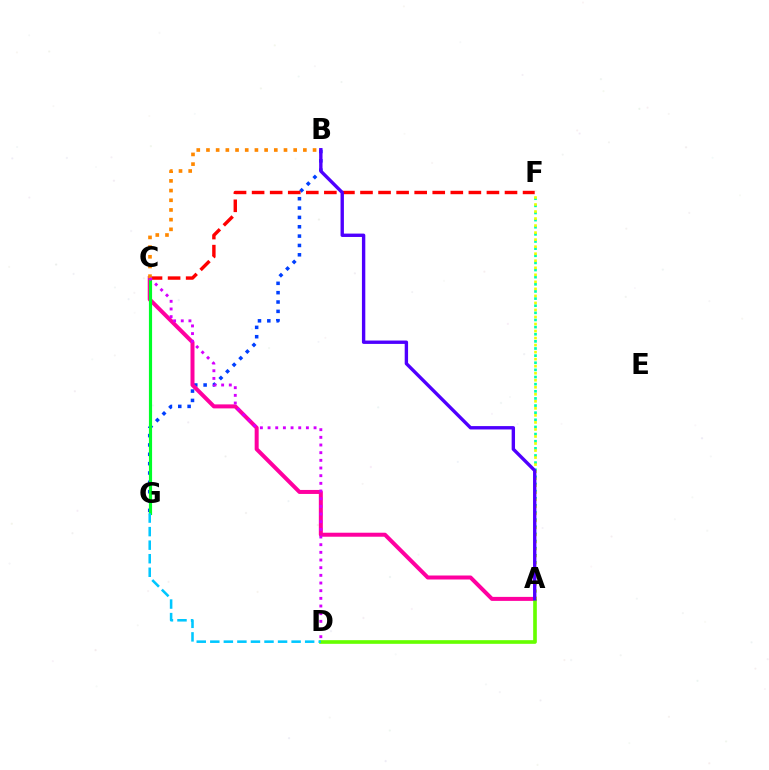{('B', 'G'): [{'color': '#003fff', 'line_style': 'dotted', 'thickness': 2.54}], ('C', 'F'): [{'color': '#ff0000', 'line_style': 'dashed', 'thickness': 2.45}], ('A', 'C'): [{'color': '#ff00a0', 'line_style': 'solid', 'thickness': 2.88}], ('A', 'F'): [{'color': '#00ffaf', 'line_style': 'dotted', 'thickness': 1.94}, {'color': '#eeff00', 'line_style': 'dotted', 'thickness': 1.91}], ('A', 'D'): [{'color': '#66ff00', 'line_style': 'solid', 'thickness': 2.63}], ('C', 'G'): [{'color': '#00ff27', 'line_style': 'solid', 'thickness': 2.28}], ('B', 'C'): [{'color': '#ff8800', 'line_style': 'dotted', 'thickness': 2.63}], ('D', 'G'): [{'color': '#00c7ff', 'line_style': 'dashed', 'thickness': 1.84}], ('C', 'D'): [{'color': '#d600ff', 'line_style': 'dotted', 'thickness': 2.08}], ('A', 'B'): [{'color': '#4f00ff', 'line_style': 'solid', 'thickness': 2.43}]}